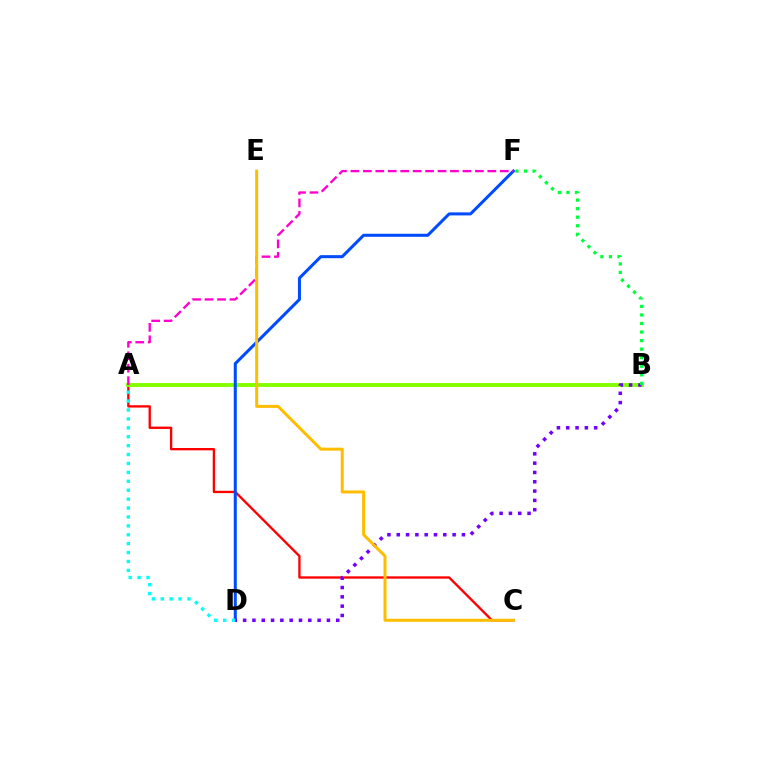{('A', 'C'): [{'color': '#ff0000', 'line_style': 'solid', 'thickness': 1.68}], ('A', 'B'): [{'color': '#84ff00', 'line_style': 'solid', 'thickness': 2.81}], ('D', 'F'): [{'color': '#004bff', 'line_style': 'solid', 'thickness': 2.18}], ('A', 'F'): [{'color': '#ff00cf', 'line_style': 'dashed', 'thickness': 1.69}], ('B', 'D'): [{'color': '#7200ff', 'line_style': 'dotted', 'thickness': 2.53}], ('C', 'E'): [{'color': '#ffbd00', 'line_style': 'solid', 'thickness': 2.16}], ('A', 'D'): [{'color': '#00fff6', 'line_style': 'dotted', 'thickness': 2.42}], ('B', 'F'): [{'color': '#00ff39', 'line_style': 'dotted', 'thickness': 2.32}]}